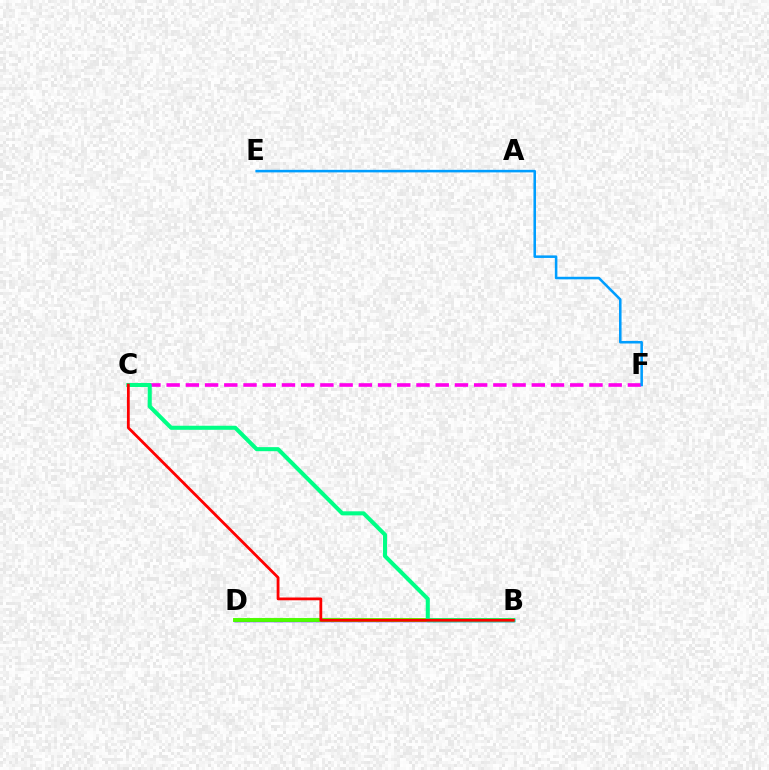{('B', 'D'): [{'color': '#ffd500', 'line_style': 'dotted', 'thickness': 2.15}, {'color': '#3700ff', 'line_style': 'solid', 'thickness': 2.48}, {'color': '#4fff00', 'line_style': 'solid', 'thickness': 2.82}], ('C', 'F'): [{'color': '#ff00ed', 'line_style': 'dashed', 'thickness': 2.61}], ('E', 'F'): [{'color': '#009eff', 'line_style': 'solid', 'thickness': 1.83}], ('B', 'C'): [{'color': '#00ff86', 'line_style': 'solid', 'thickness': 2.92}, {'color': '#ff0000', 'line_style': 'solid', 'thickness': 2.01}]}